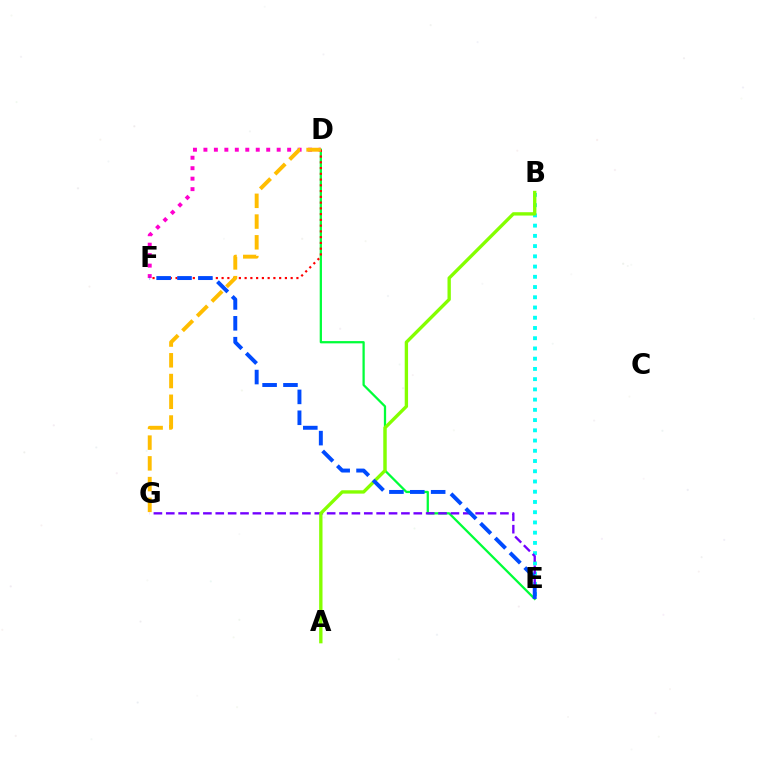{('B', 'E'): [{'color': '#00fff6', 'line_style': 'dotted', 'thickness': 2.78}], ('D', 'E'): [{'color': '#00ff39', 'line_style': 'solid', 'thickness': 1.63}], ('E', 'G'): [{'color': '#7200ff', 'line_style': 'dashed', 'thickness': 1.68}], ('A', 'B'): [{'color': '#84ff00', 'line_style': 'solid', 'thickness': 2.41}], ('D', 'F'): [{'color': '#ff0000', 'line_style': 'dotted', 'thickness': 1.56}, {'color': '#ff00cf', 'line_style': 'dotted', 'thickness': 2.84}], ('E', 'F'): [{'color': '#004bff', 'line_style': 'dashed', 'thickness': 2.84}], ('D', 'G'): [{'color': '#ffbd00', 'line_style': 'dashed', 'thickness': 2.82}]}